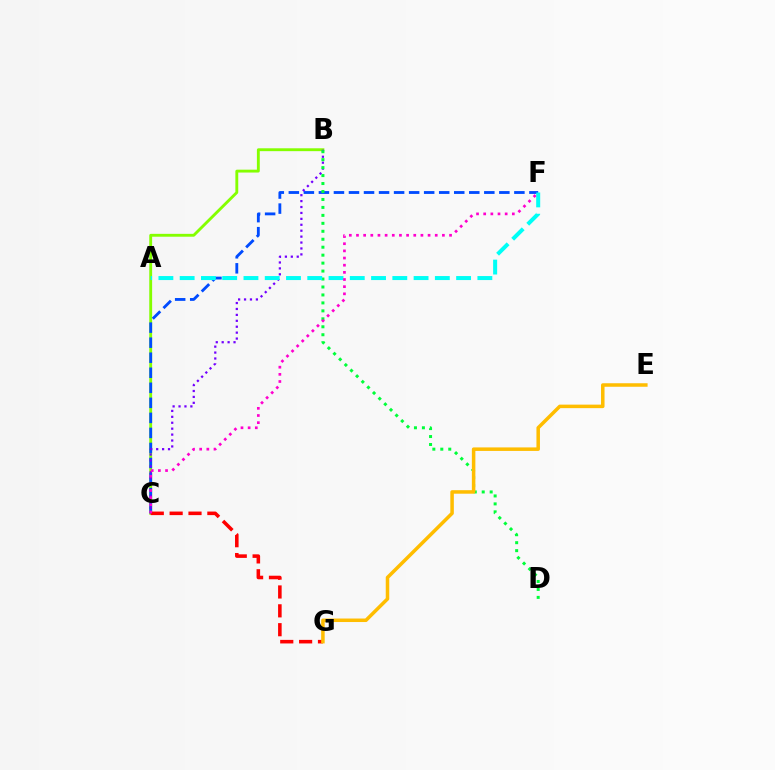{('B', 'C'): [{'color': '#84ff00', 'line_style': 'solid', 'thickness': 2.06}, {'color': '#7200ff', 'line_style': 'dotted', 'thickness': 1.61}], ('C', 'F'): [{'color': '#004bff', 'line_style': 'dashed', 'thickness': 2.04}, {'color': '#ff00cf', 'line_style': 'dotted', 'thickness': 1.95}], ('B', 'D'): [{'color': '#00ff39', 'line_style': 'dotted', 'thickness': 2.16}], ('C', 'G'): [{'color': '#ff0000', 'line_style': 'dashed', 'thickness': 2.56}], ('A', 'F'): [{'color': '#00fff6', 'line_style': 'dashed', 'thickness': 2.89}], ('E', 'G'): [{'color': '#ffbd00', 'line_style': 'solid', 'thickness': 2.53}]}